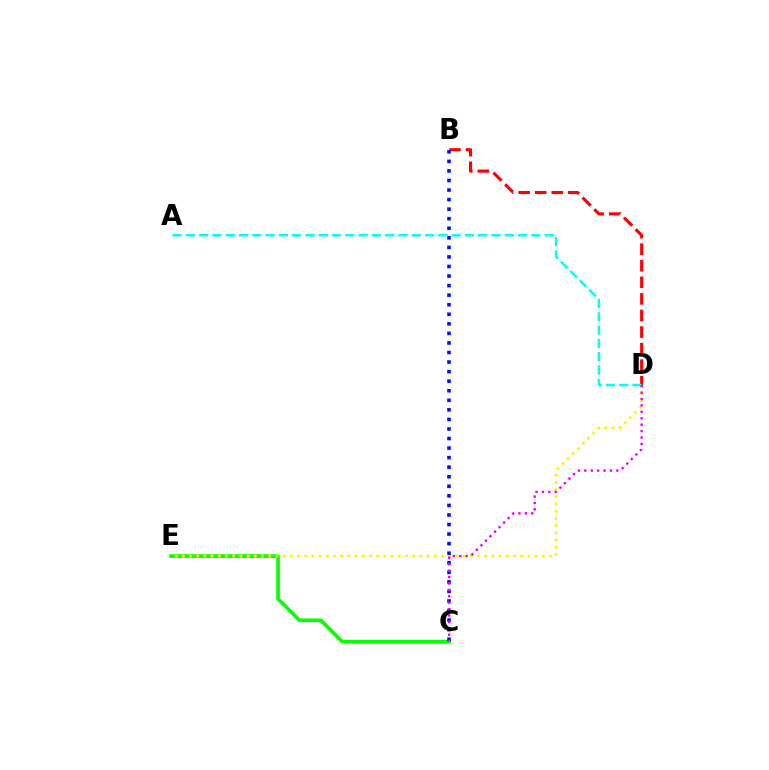{('B', 'D'): [{'color': '#ff0000', 'line_style': 'dashed', 'thickness': 2.25}], ('C', 'E'): [{'color': '#08ff00', 'line_style': 'solid', 'thickness': 2.65}], ('D', 'E'): [{'color': '#fcf500', 'line_style': 'dotted', 'thickness': 1.96}], ('B', 'C'): [{'color': '#0010ff', 'line_style': 'dotted', 'thickness': 2.6}], ('A', 'D'): [{'color': '#00fff6', 'line_style': 'dashed', 'thickness': 1.8}], ('C', 'D'): [{'color': '#ee00ff', 'line_style': 'dotted', 'thickness': 1.74}]}